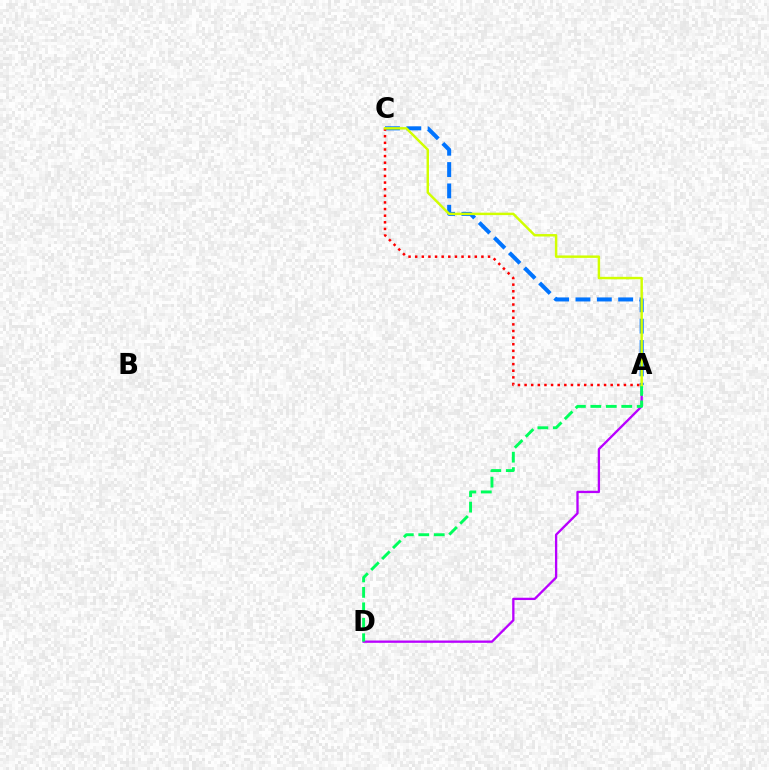{('A', 'D'): [{'color': '#b900ff', 'line_style': 'solid', 'thickness': 1.66}, {'color': '#00ff5c', 'line_style': 'dashed', 'thickness': 2.1}], ('A', 'C'): [{'color': '#0074ff', 'line_style': 'dashed', 'thickness': 2.9}, {'color': '#ff0000', 'line_style': 'dotted', 'thickness': 1.8}, {'color': '#d1ff00', 'line_style': 'solid', 'thickness': 1.76}]}